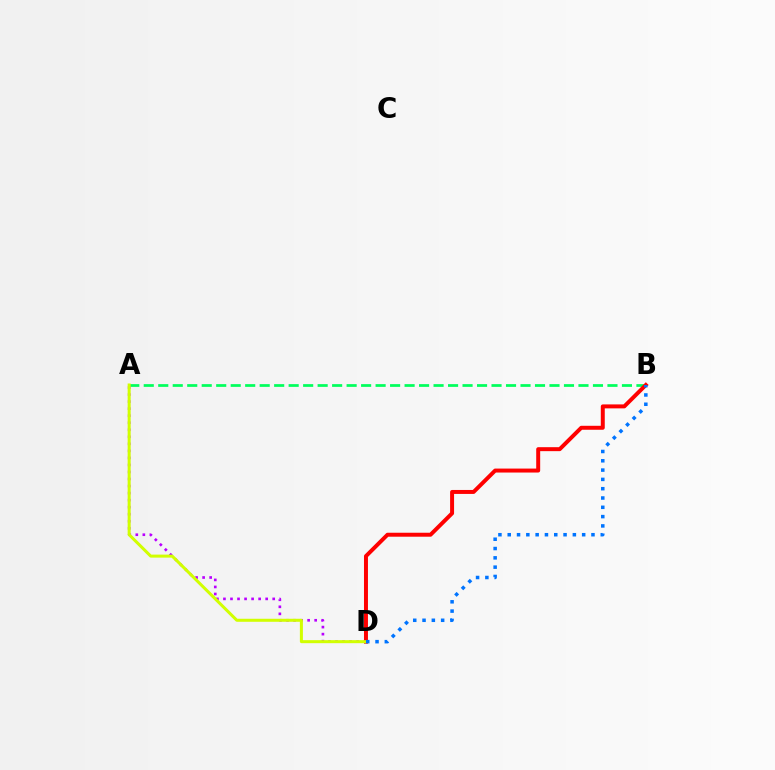{('A', 'B'): [{'color': '#00ff5c', 'line_style': 'dashed', 'thickness': 1.97}], ('A', 'D'): [{'color': '#b900ff', 'line_style': 'dotted', 'thickness': 1.91}, {'color': '#d1ff00', 'line_style': 'solid', 'thickness': 2.17}], ('B', 'D'): [{'color': '#ff0000', 'line_style': 'solid', 'thickness': 2.86}, {'color': '#0074ff', 'line_style': 'dotted', 'thickness': 2.53}]}